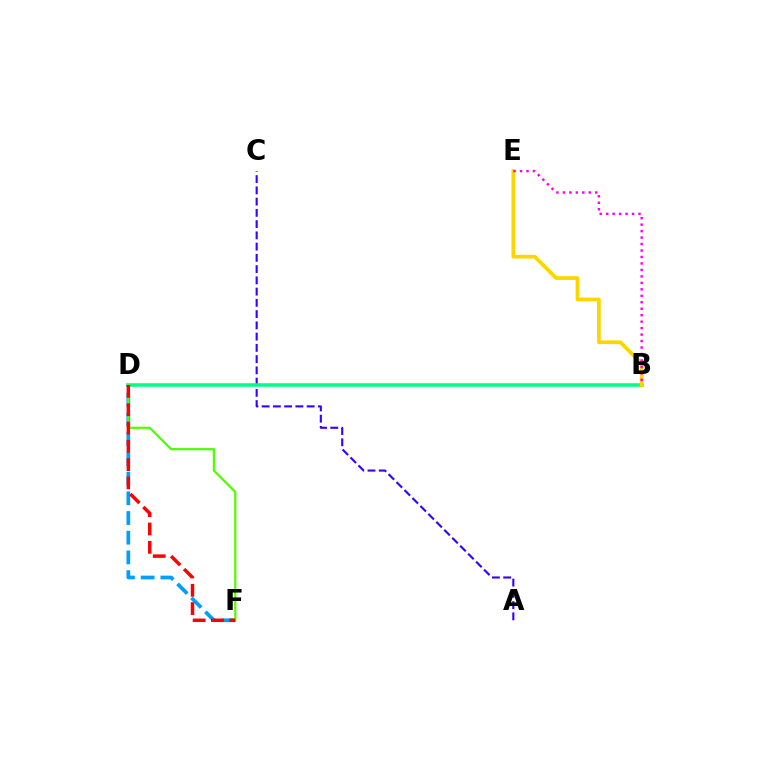{('A', 'C'): [{'color': '#3700ff', 'line_style': 'dashed', 'thickness': 1.53}], ('B', 'D'): [{'color': '#00ff86', 'line_style': 'solid', 'thickness': 2.56}], ('D', 'F'): [{'color': '#009eff', 'line_style': 'dashed', 'thickness': 2.68}, {'color': '#4fff00', 'line_style': 'solid', 'thickness': 1.6}, {'color': '#ff0000', 'line_style': 'dashed', 'thickness': 2.49}], ('B', 'E'): [{'color': '#ffd500', 'line_style': 'solid', 'thickness': 2.68}, {'color': '#ff00ed', 'line_style': 'dotted', 'thickness': 1.76}]}